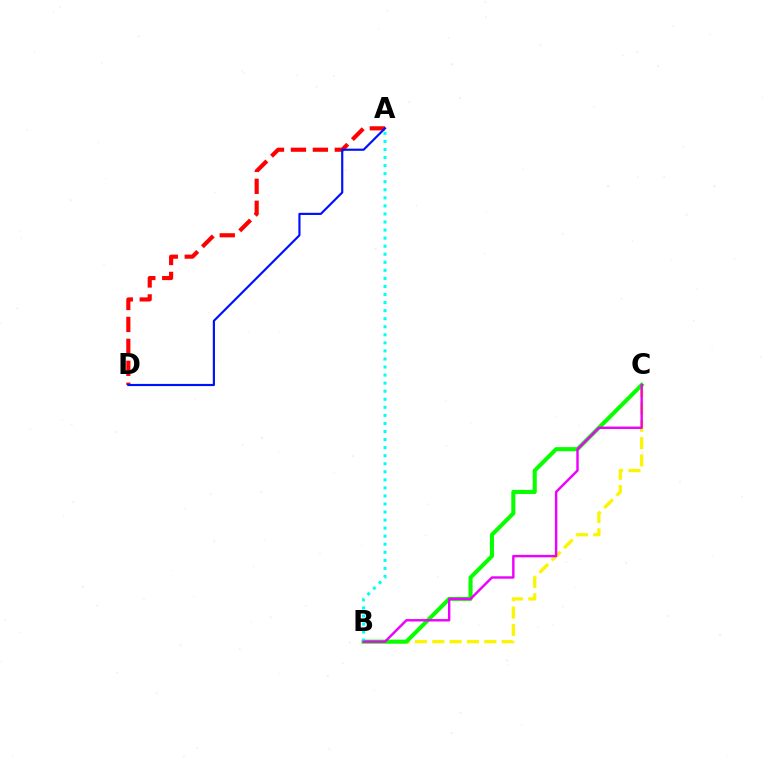{('A', 'D'): [{'color': '#ff0000', 'line_style': 'dashed', 'thickness': 2.98}, {'color': '#0010ff', 'line_style': 'solid', 'thickness': 1.56}], ('B', 'C'): [{'color': '#fcf500', 'line_style': 'dashed', 'thickness': 2.36}, {'color': '#08ff00', 'line_style': 'solid', 'thickness': 2.93}, {'color': '#ee00ff', 'line_style': 'solid', 'thickness': 1.74}], ('A', 'B'): [{'color': '#00fff6', 'line_style': 'dotted', 'thickness': 2.19}]}